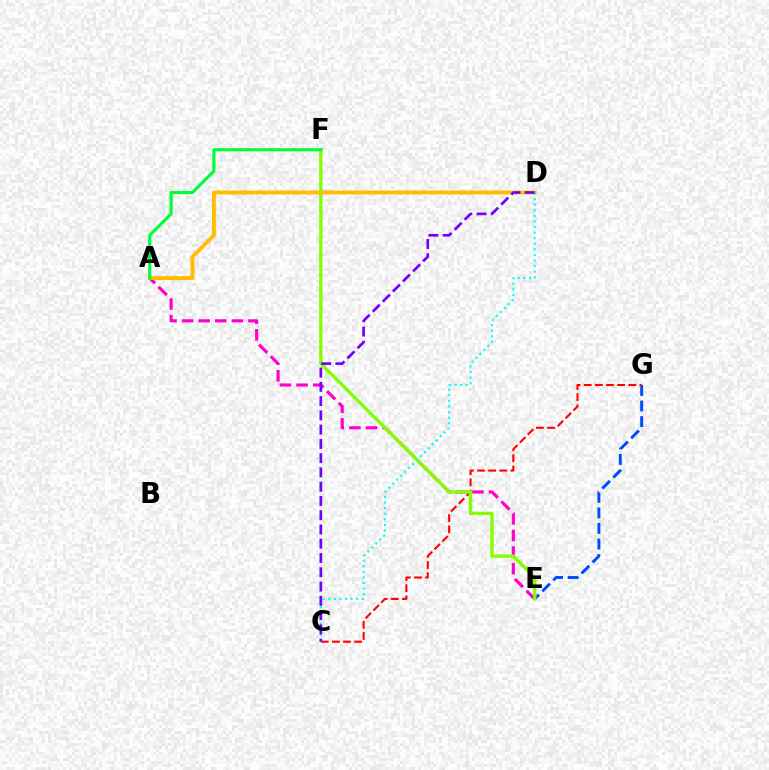{('E', 'G'): [{'color': '#004bff', 'line_style': 'dashed', 'thickness': 2.12}], ('C', 'G'): [{'color': '#ff0000', 'line_style': 'dashed', 'thickness': 1.51}], ('A', 'E'): [{'color': '#ff00cf', 'line_style': 'dashed', 'thickness': 2.26}], ('E', 'F'): [{'color': '#84ff00', 'line_style': 'solid', 'thickness': 2.41}], ('A', 'D'): [{'color': '#ffbd00', 'line_style': 'solid', 'thickness': 2.77}], ('C', 'D'): [{'color': '#00fff6', 'line_style': 'dotted', 'thickness': 1.52}, {'color': '#7200ff', 'line_style': 'dashed', 'thickness': 1.94}], ('A', 'F'): [{'color': '#00ff39', 'line_style': 'solid', 'thickness': 2.27}]}